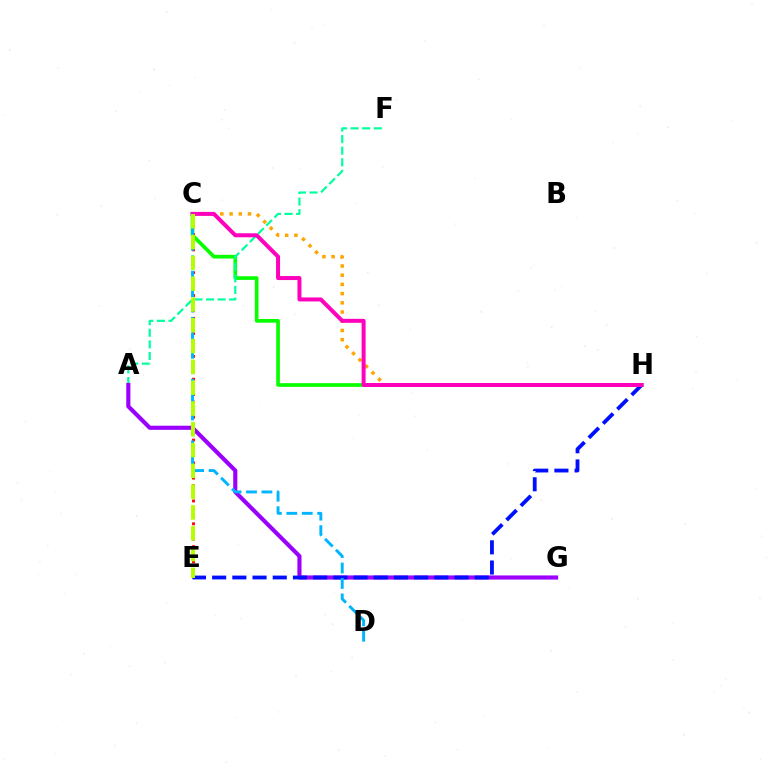{('C', 'H'): [{'color': '#08ff00', 'line_style': 'solid', 'thickness': 2.65}, {'color': '#ffa500', 'line_style': 'dotted', 'thickness': 2.5}, {'color': '#ff00bd', 'line_style': 'solid', 'thickness': 2.88}], ('A', 'F'): [{'color': '#00ff9d', 'line_style': 'dashed', 'thickness': 1.57}], ('C', 'E'): [{'color': '#ff0000', 'line_style': 'dotted', 'thickness': 2.07}, {'color': '#b3ff00', 'line_style': 'dashed', 'thickness': 2.83}], ('A', 'G'): [{'color': '#9b00ff', 'line_style': 'solid', 'thickness': 2.97}], ('E', 'H'): [{'color': '#0010ff', 'line_style': 'dashed', 'thickness': 2.74}], ('C', 'D'): [{'color': '#00b5ff', 'line_style': 'dashed', 'thickness': 2.1}]}